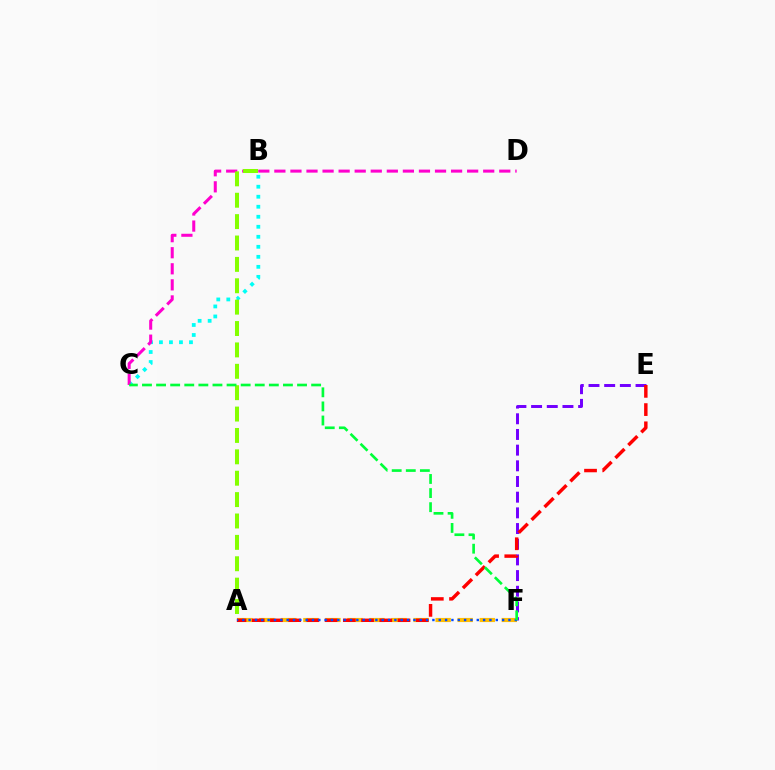{('E', 'F'): [{'color': '#7200ff', 'line_style': 'dashed', 'thickness': 2.13}], ('A', 'F'): [{'color': '#ffbd00', 'line_style': 'dashed', 'thickness': 2.99}, {'color': '#004bff', 'line_style': 'dotted', 'thickness': 1.72}], ('B', 'C'): [{'color': '#00fff6', 'line_style': 'dotted', 'thickness': 2.72}], ('C', 'D'): [{'color': '#ff00cf', 'line_style': 'dashed', 'thickness': 2.18}], ('A', 'B'): [{'color': '#84ff00', 'line_style': 'dashed', 'thickness': 2.9}], ('A', 'E'): [{'color': '#ff0000', 'line_style': 'dashed', 'thickness': 2.48}], ('C', 'F'): [{'color': '#00ff39', 'line_style': 'dashed', 'thickness': 1.92}]}